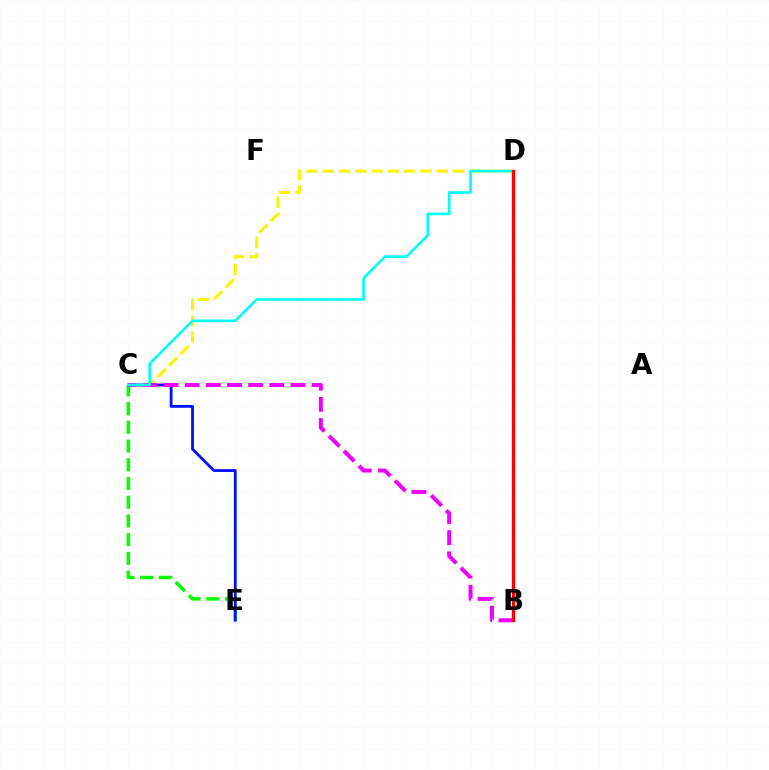{('C', 'D'): [{'color': '#fcf500', 'line_style': 'dashed', 'thickness': 2.21}, {'color': '#00fff6', 'line_style': 'solid', 'thickness': 1.91}], ('C', 'E'): [{'color': '#08ff00', 'line_style': 'dashed', 'thickness': 2.54}, {'color': '#0010ff', 'line_style': 'solid', 'thickness': 2.01}], ('B', 'C'): [{'color': '#ee00ff', 'line_style': 'dashed', 'thickness': 2.87}], ('B', 'D'): [{'color': '#ff0000', 'line_style': 'solid', 'thickness': 2.38}]}